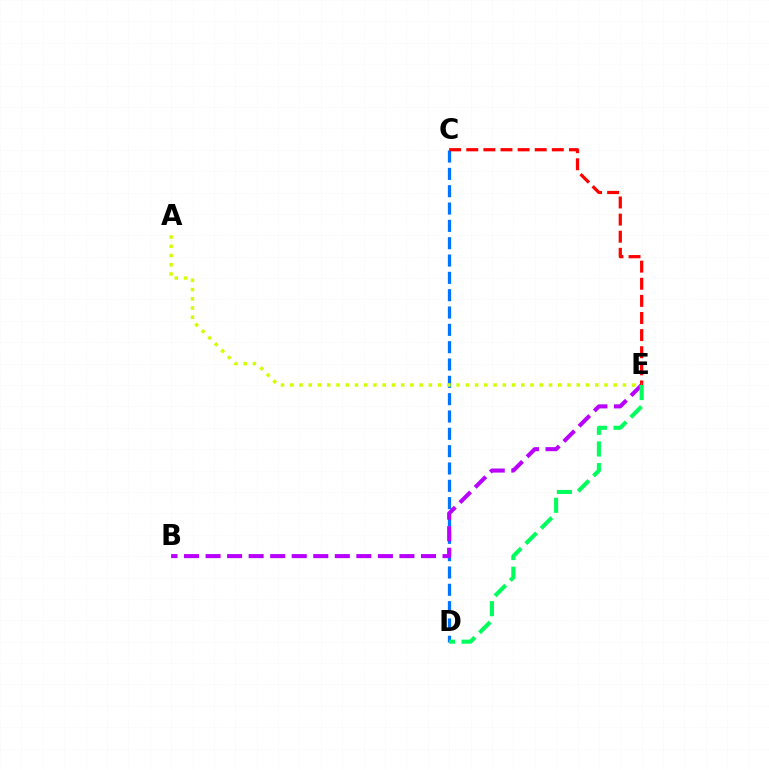{('C', 'D'): [{'color': '#0074ff', 'line_style': 'dashed', 'thickness': 2.35}], ('B', 'E'): [{'color': '#b900ff', 'line_style': 'dashed', 'thickness': 2.93}], ('C', 'E'): [{'color': '#ff0000', 'line_style': 'dashed', 'thickness': 2.32}], ('A', 'E'): [{'color': '#d1ff00', 'line_style': 'dotted', 'thickness': 2.51}], ('D', 'E'): [{'color': '#00ff5c', 'line_style': 'dashed', 'thickness': 2.94}]}